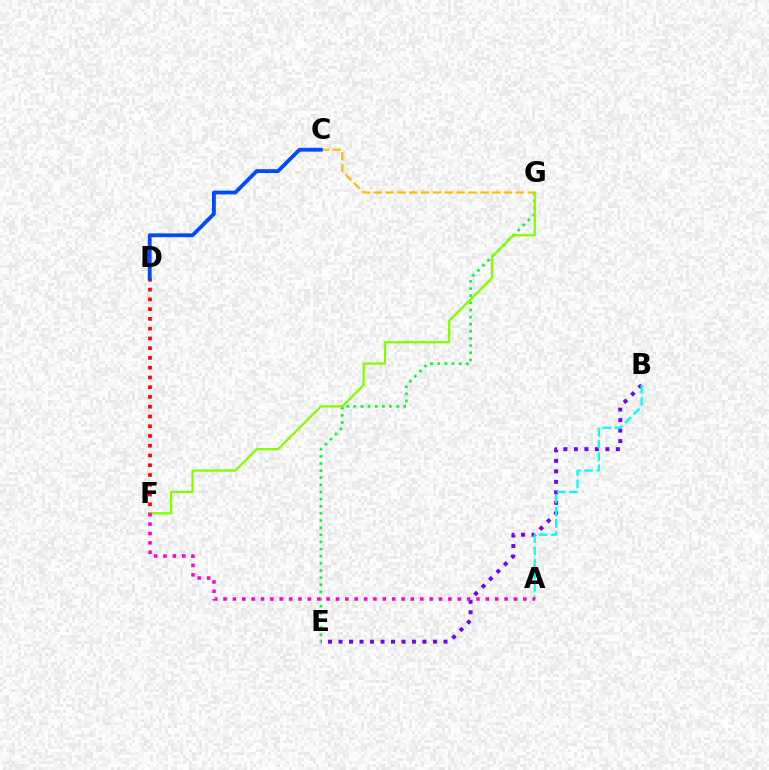{('E', 'G'): [{'color': '#00ff39', 'line_style': 'dotted', 'thickness': 1.94}], ('D', 'F'): [{'color': '#ff0000', 'line_style': 'dotted', 'thickness': 2.65}], ('B', 'E'): [{'color': '#7200ff', 'line_style': 'dotted', 'thickness': 2.85}], ('A', 'B'): [{'color': '#00fff6', 'line_style': 'dashed', 'thickness': 1.66}], ('F', 'G'): [{'color': '#84ff00', 'line_style': 'solid', 'thickness': 1.66}], ('C', 'G'): [{'color': '#ffbd00', 'line_style': 'dashed', 'thickness': 1.61}], ('A', 'F'): [{'color': '#ff00cf', 'line_style': 'dotted', 'thickness': 2.55}], ('C', 'D'): [{'color': '#004bff', 'line_style': 'solid', 'thickness': 2.76}]}